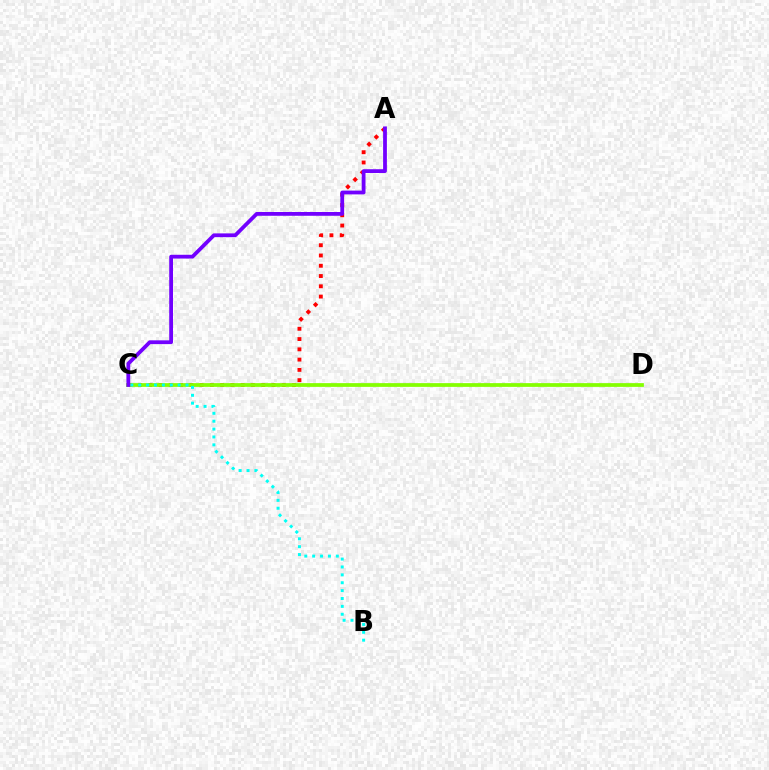{('A', 'C'): [{'color': '#ff0000', 'line_style': 'dotted', 'thickness': 2.79}, {'color': '#7200ff', 'line_style': 'solid', 'thickness': 2.72}], ('C', 'D'): [{'color': '#84ff00', 'line_style': 'solid', 'thickness': 2.69}], ('B', 'C'): [{'color': '#00fff6', 'line_style': 'dotted', 'thickness': 2.14}]}